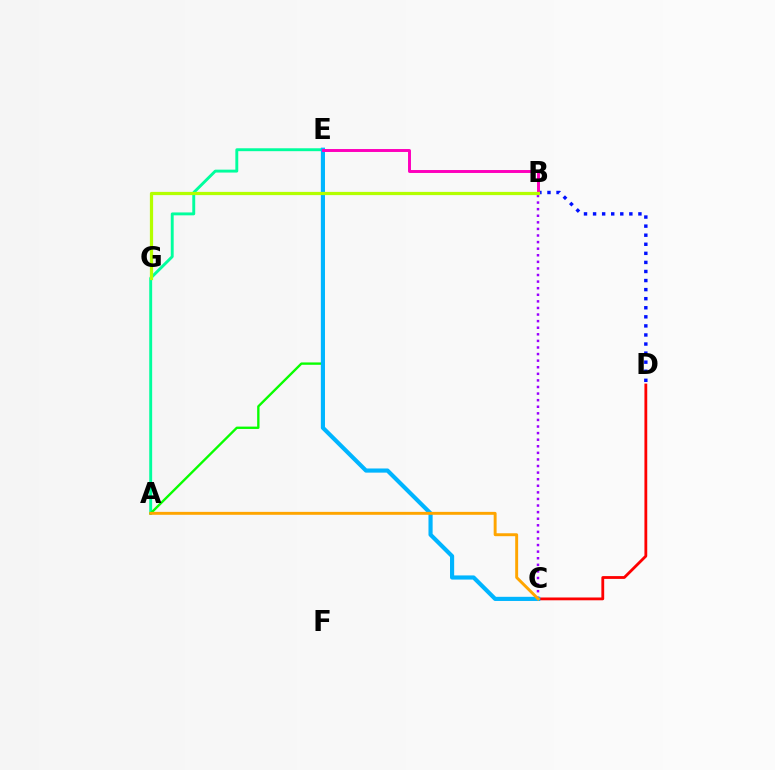{('A', 'E'): [{'color': '#00ff9d', 'line_style': 'solid', 'thickness': 2.09}, {'color': '#08ff00', 'line_style': 'solid', 'thickness': 1.69}], ('B', 'D'): [{'color': '#0010ff', 'line_style': 'dotted', 'thickness': 2.46}], ('C', 'D'): [{'color': '#ff0000', 'line_style': 'solid', 'thickness': 2.02}], ('B', 'C'): [{'color': '#9b00ff', 'line_style': 'dotted', 'thickness': 1.79}], ('C', 'E'): [{'color': '#00b5ff', 'line_style': 'solid', 'thickness': 2.99}], ('B', 'E'): [{'color': '#ff00bd', 'line_style': 'solid', 'thickness': 2.12}], ('A', 'C'): [{'color': '#ffa500', 'line_style': 'solid', 'thickness': 2.11}], ('B', 'G'): [{'color': '#b3ff00', 'line_style': 'solid', 'thickness': 2.32}]}